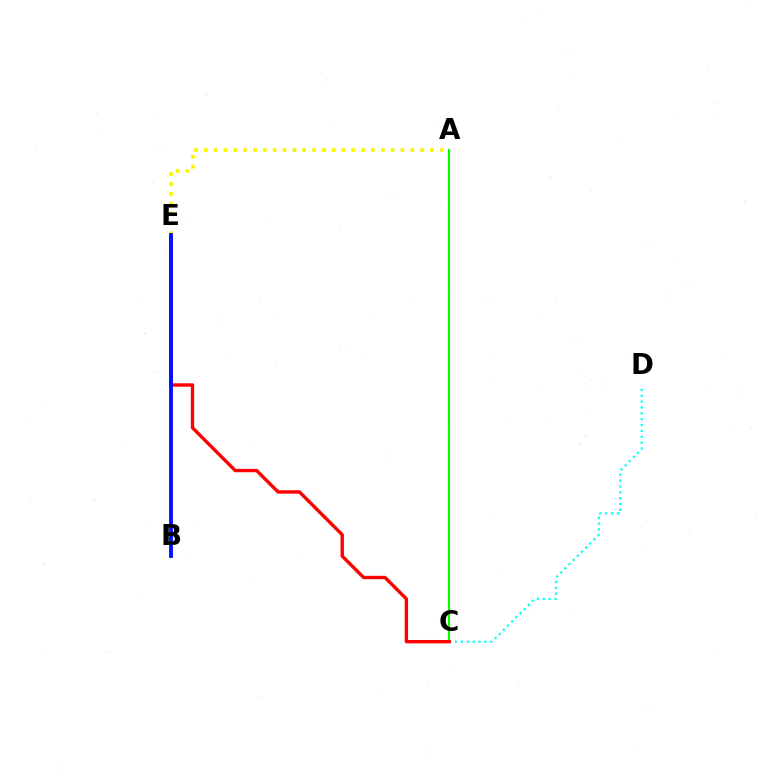{('B', 'E'): [{'color': '#ee00ff', 'line_style': 'solid', 'thickness': 1.53}, {'color': '#0010ff', 'line_style': 'solid', 'thickness': 2.76}], ('A', 'C'): [{'color': '#08ff00', 'line_style': 'solid', 'thickness': 1.52}], ('C', 'D'): [{'color': '#00fff6', 'line_style': 'dotted', 'thickness': 1.59}], ('C', 'E'): [{'color': '#ff0000', 'line_style': 'solid', 'thickness': 2.43}], ('A', 'E'): [{'color': '#fcf500', 'line_style': 'dotted', 'thickness': 2.67}]}